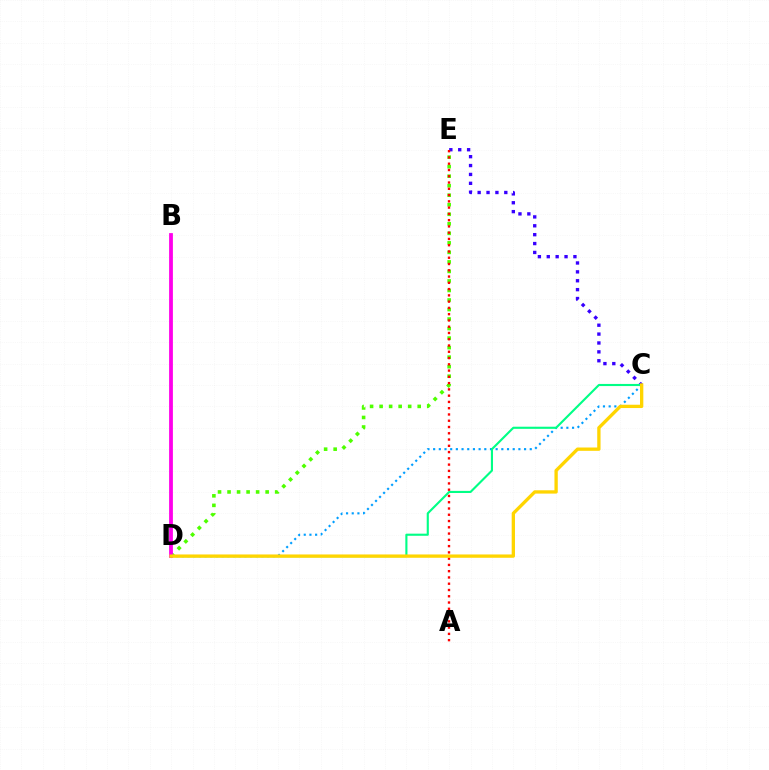{('C', 'D'): [{'color': '#009eff', 'line_style': 'dotted', 'thickness': 1.54}, {'color': '#00ff86', 'line_style': 'solid', 'thickness': 1.53}, {'color': '#ffd500', 'line_style': 'solid', 'thickness': 2.39}], ('C', 'E'): [{'color': '#3700ff', 'line_style': 'dotted', 'thickness': 2.41}], ('D', 'E'): [{'color': '#4fff00', 'line_style': 'dotted', 'thickness': 2.59}], ('A', 'E'): [{'color': '#ff0000', 'line_style': 'dotted', 'thickness': 1.7}], ('B', 'D'): [{'color': '#ff00ed', 'line_style': 'solid', 'thickness': 2.73}]}